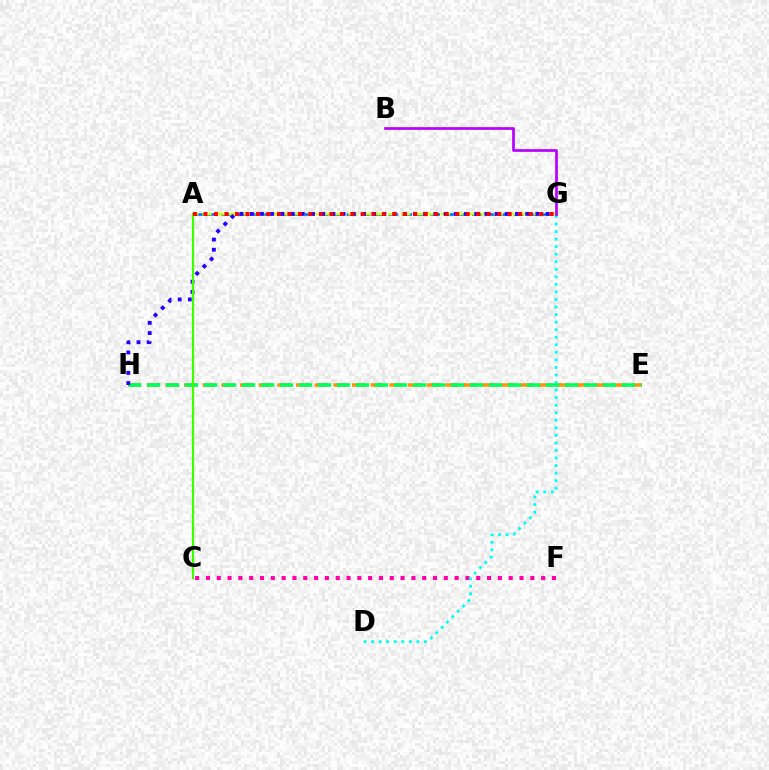{('C', 'F'): [{'color': '#ff00ac', 'line_style': 'dotted', 'thickness': 2.94}], ('E', 'H'): [{'color': '#ff9400', 'line_style': 'dashed', 'thickness': 2.54}, {'color': '#00ff5c', 'line_style': 'dashed', 'thickness': 2.58}], ('A', 'G'): [{'color': '#0074ff', 'line_style': 'dashed', 'thickness': 1.89}, {'color': '#d1ff00', 'line_style': 'dashed', 'thickness': 1.8}, {'color': '#ff0000', 'line_style': 'dotted', 'thickness': 2.85}], ('D', 'G'): [{'color': '#00fff6', 'line_style': 'dotted', 'thickness': 2.05}], ('G', 'H'): [{'color': '#2500ff', 'line_style': 'dotted', 'thickness': 2.77}], ('A', 'C'): [{'color': '#3dff00', 'line_style': 'solid', 'thickness': 1.62}], ('B', 'G'): [{'color': '#b900ff', 'line_style': 'solid', 'thickness': 1.95}]}